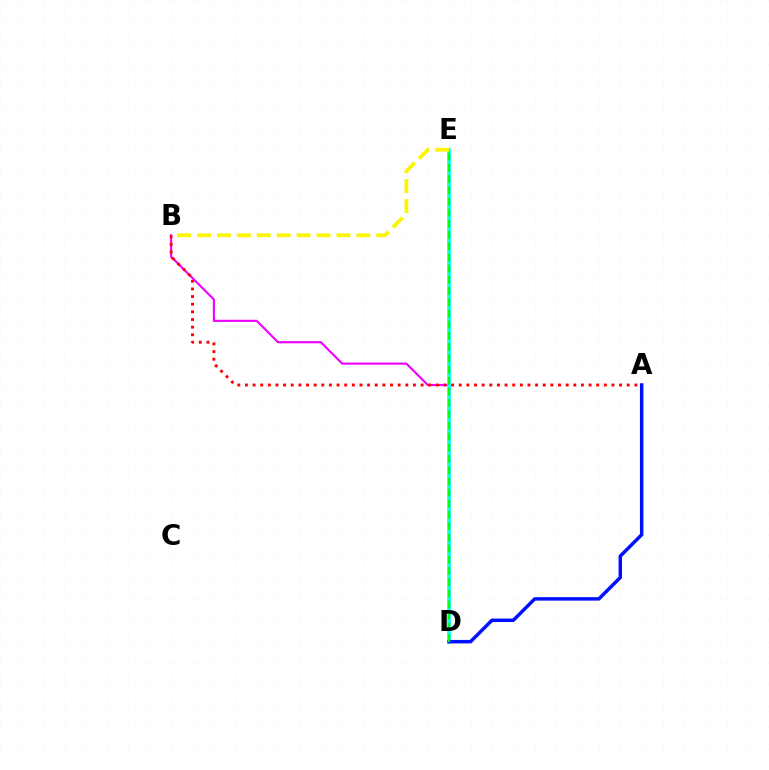{('B', 'D'): [{'color': '#ee00ff', 'line_style': 'solid', 'thickness': 1.52}], ('A', 'B'): [{'color': '#ff0000', 'line_style': 'dotted', 'thickness': 2.07}], ('D', 'E'): [{'color': '#00fff6', 'line_style': 'solid', 'thickness': 2.62}, {'color': '#08ff00', 'line_style': 'dashed', 'thickness': 1.52}], ('A', 'D'): [{'color': '#0010ff', 'line_style': 'solid', 'thickness': 2.5}], ('B', 'E'): [{'color': '#fcf500', 'line_style': 'dashed', 'thickness': 2.7}]}